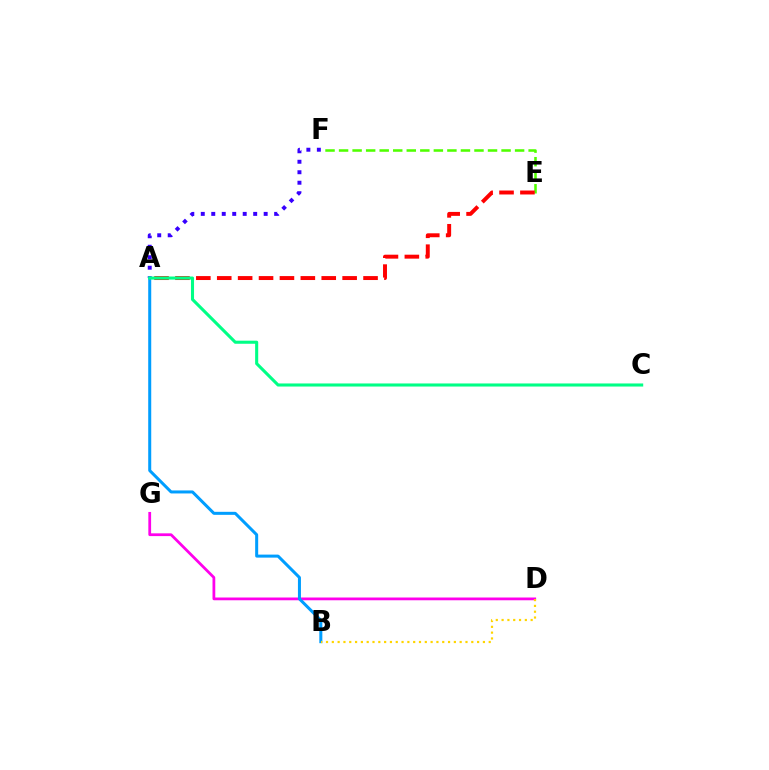{('A', 'F'): [{'color': '#3700ff', 'line_style': 'dotted', 'thickness': 2.85}], ('D', 'G'): [{'color': '#ff00ed', 'line_style': 'solid', 'thickness': 1.99}], ('E', 'F'): [{'color': '#4fff00', 'line_style': 'dashed', 'thickness': 1.84}], ('A', 'E'): [{'color': '#ff0000', 'line_style': 'dashed', 'thickness': 2.84}], ('A', 'B'): [{'color': '#009eff', 'line_style': 'solid', 'thickness': 2.17}], ('A', 'C'): [{'color': '#00ff86', 'line_style': 'solid', 'thickness': 2.22}], ('B', 'D'): [{'color': '#ffd500', 'line_style': 'dotted', 'thickness': 1.58}]}